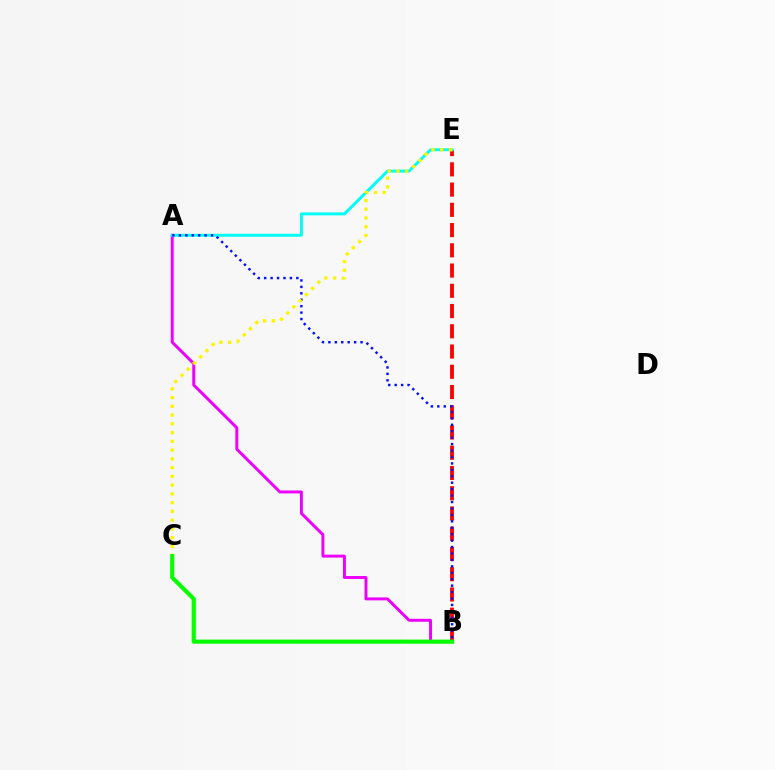{('B', 'E'): [{'color': '#ff0000', 'line_style': 'dashed', 'thickness': 2.75}], ('A', 'B'): [{'color': '#ee00ff', 'line_style': 'solid', 'thickness': 2.12}, {'color': '#0010ff', 'line_style': 'dotted', 'thickness': 1.75}], ('A', 'E'): [{'color': '#00fff6', 'line_style': 'solid', 'thickness': 2.13}], ('C', 'E'): [{'color': '#fcf500', 'line_style': 'dotted', 'thickness': 2.38}], ('B', 'C'): [{'color': '#08ff00', 'line_style': 'solid', 'thickness': 2.99}]}